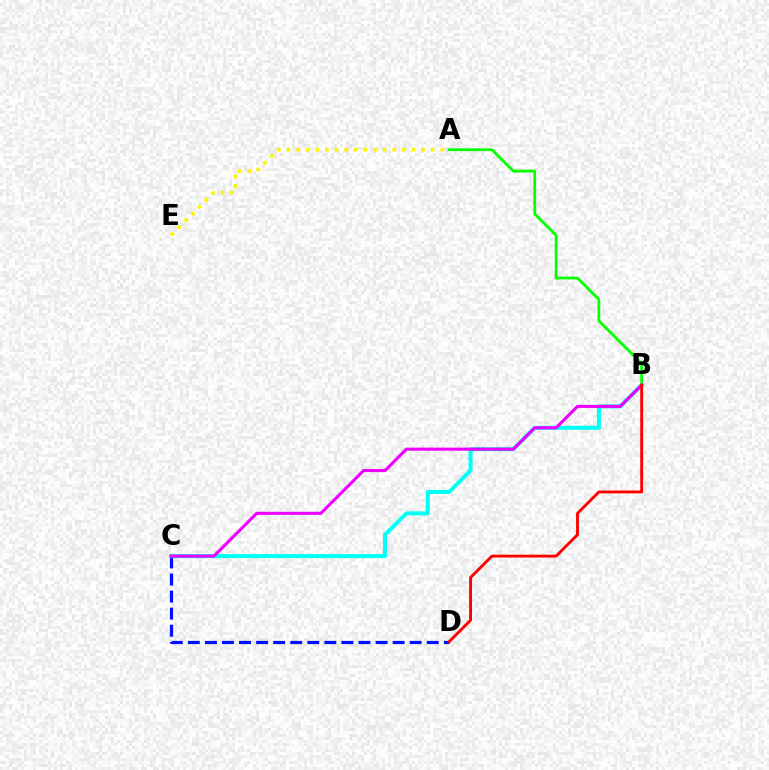{('A', 'B'): [{'color': '#08ff00', 'line_style': 'solid', 'thickness': 2.0}], ('C', 'D'): [{'color': '#0010ff', 'line_style': 'dashed', 'thickness': 2.32}], ('B', 'C'): [{'color': '#00fff6', 'line_style': 'solid', 'thickness': 2.9}, {'color': '#ee00ff', 'line_style': 'solid', 'thickness': 2.22}], ('B', 'D'): [{'color': '#ff0000', 'line_style': 'solid', 'thickness': 2.07}], ('A', 'E'): [{'color': '#fcf500', 'line_style': 'dotted', 'thickness': 2.61}]}